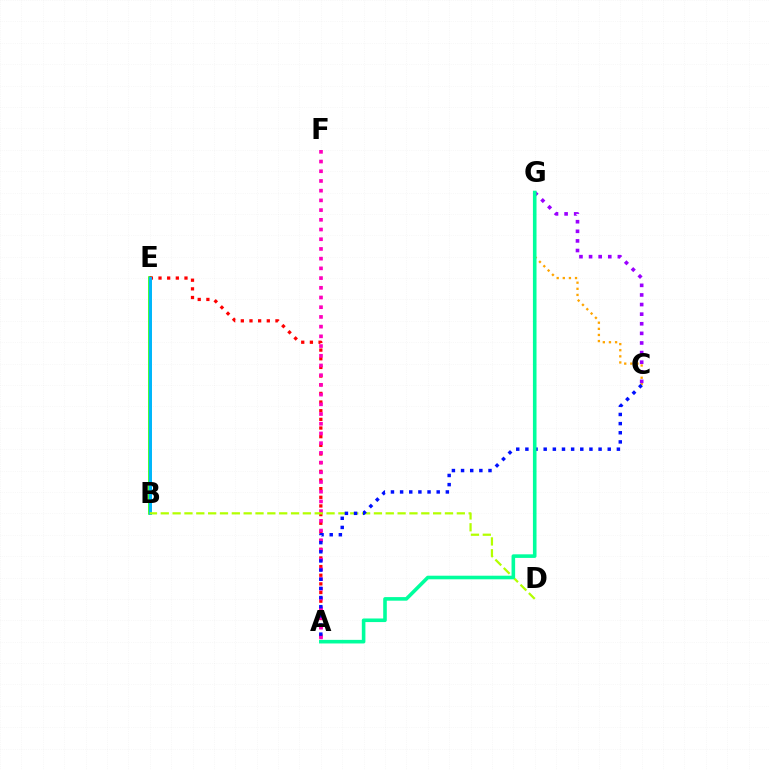{('B', 'E'): [{'color': '#08ff00', 'line_style': 'solid', 'thickness': 2.54}, {'color': '#00b5ff', 'line_style': 'solid', 'thickness': 2.1}], ('A', 'E'): [{'color': '#ff0000', 'line_style': 'dotted', 'thickness': 2.35}], ('A', 'F'): [{'color': '#ff00bd', 'line_style': 'dotted', 'thickness': 2.64}], ('C', 'G'): [{'color': '#ffa500', 'line_style': 'dotted', 'thickness': 1.66}, {'color': '#9b00ff', 'line_style': 'dotted', 'thickness': 2.61}], ('B', 'D'): [{'color': '#b3ff00', 'line_style': 'dashed', 'thickness': 1.61}], ('A', 'C'): [{'color': '#0010ff', 'line_style': 'dotted', 'thickness': 2.49}], ('A', 'G'): [{'color': '#00ff9d', 'line_style': 'solid', 'thickness': 2.59}]}